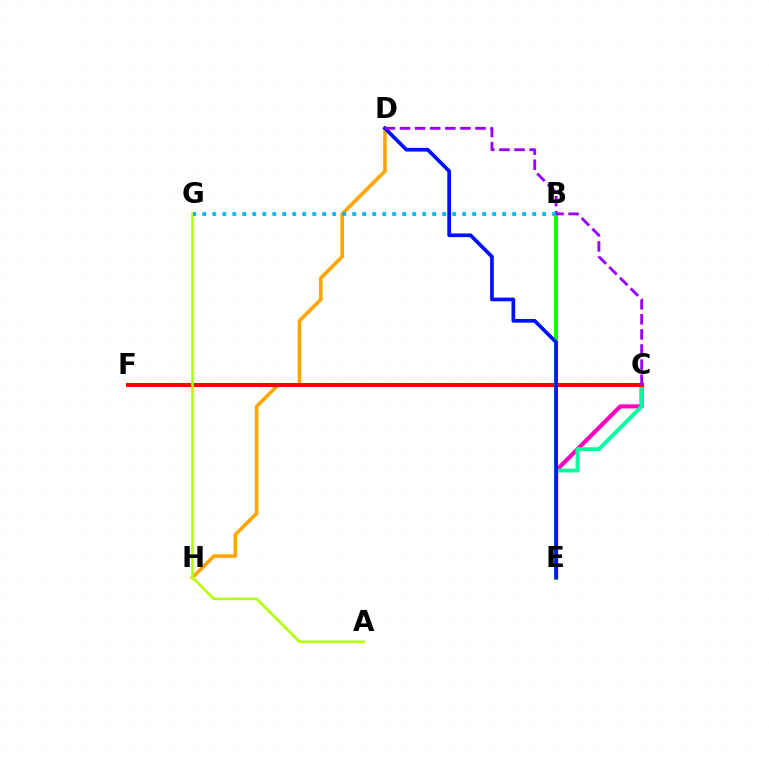{('C', 'E'): [{'color': '#ff00bd', 'line_style': 'solid', 'thickness': 2.95}, {'color': '#00ff9d', 'line_style': 'solid', 'thickness': 2.79}], ('D', 'H'): [{'color': '#ffa500', 'line_style': 'solid', 'thickness': 2.61}], ('C', 'F'): [{'color': '#ff0000', 'line_style': 'solid', 'thickness': 2.91}], ('B', 'E'): [{'color': '#08ff00', 'line_style': 'solid', 'thickness': 2.84}], ('D', 'E'): [{'color': '#0010ff', 'line_style': 'solid', 'thickness': 2.66}], ('C', 'D'): [{'color': '#9b00ff', 'line_style': 'dashed', 'thickness': 2.05}], ('A', 'G'): [{'color': '#b3ff00', 'line_style': 'solid', 'thickness': 1.85}], ('B', 'G'): [{'color': '#00b5ff', 'line_style': 'dotted', 'thickness': 2.72}]}